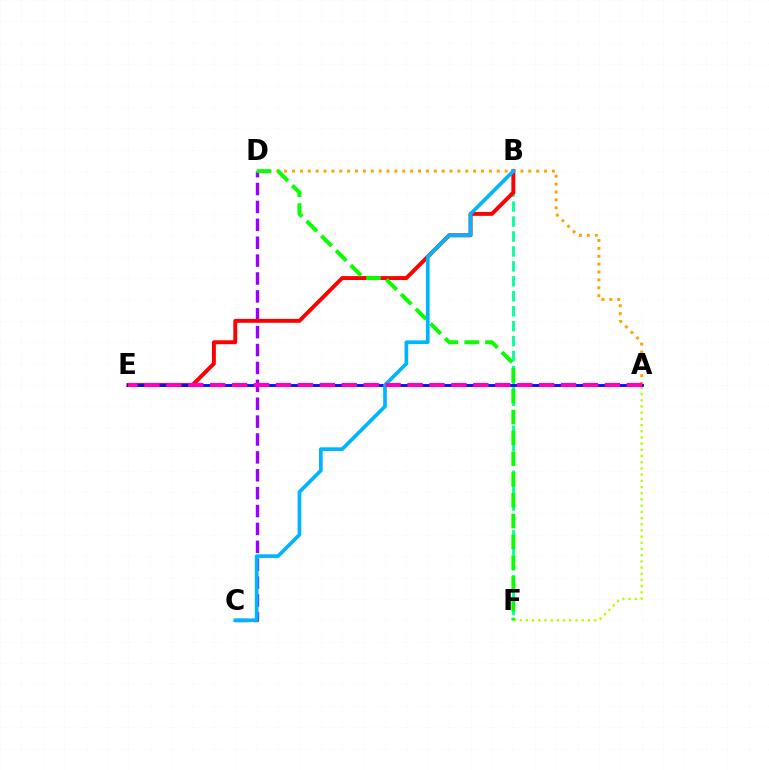{('C', 'D'): [{'color': '#9b00ff', 'line_style': 'dashed', 'thickness': 2.43}], ('B', 'F'): [{'color': '#00ff9d', 'line_style': 'dashed', 'thickness': 2.03}], ('A', 'F'): [{'color': '#b3ff00', 'line_style': 'dotted', 'thickness': 1.68}], ('A', 'D'): [{'color': '#ffa500', 'line_style': 'dotted', 'thickness': 2.14}], ('B', 'E'): [{'color': '#ff0000', 'line_style': 'solid', 'thickness': 2.83}], ('A', 'E'): [{'color': '#0010ff', 'line_style': 'solid', 'thickness': 2.06}, {'color': '#ff00bd', 'line_style': 'dashed', 'thickness': 2.98}], ('D', 'F'): [{'color': '#08ff00', 'line_style': 'dashed', 'thickness': 2.83}], ('B', 'C'): [{'color': '#00b5ff', 'line_style': 'solid', 'thickness': 2.65}]}